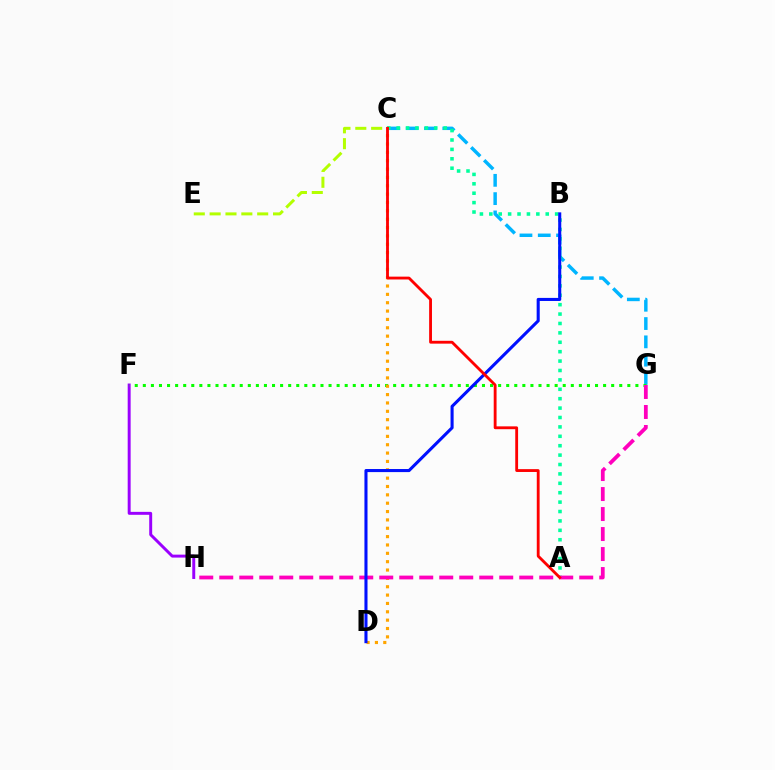{('C', 'G'): [{'color': '#00b5ff', 'line_style': 'dashed', 'thickness': 2.49}], ('A', 'C'): [{'color': '#00ff9d', 'line_style': 'dotted', 'thickness': 2.55}, {'color': '#ff0000', 'line_style': 'solid', 'thickness': 2.04}], ('C', 'E'): [{'color': '#b3ff00', 'line_style': 'dashed', 'thickness': 2.15}], ('F', 'H'): [{'color': '#9b00ff', 'line_style': 'solid', 'thickness': 2.12}], ('F', 'G'): [{'color': '#08ff00', 'line_style': 'dotted', 'thickness': 2.19}], ('C', 'D'): [{'color': '#ffa500', 'line_style': 'dotted', 'thickness': 2.27}], ('G', 'H'): [{'color': '#ff00bd', 'line_style': 'dashed', 'thickness': 2.72}], ('B', 'D'): [{'color': '#0010ff', 'line_style': 'solid', 'thickness': 2.21}]}